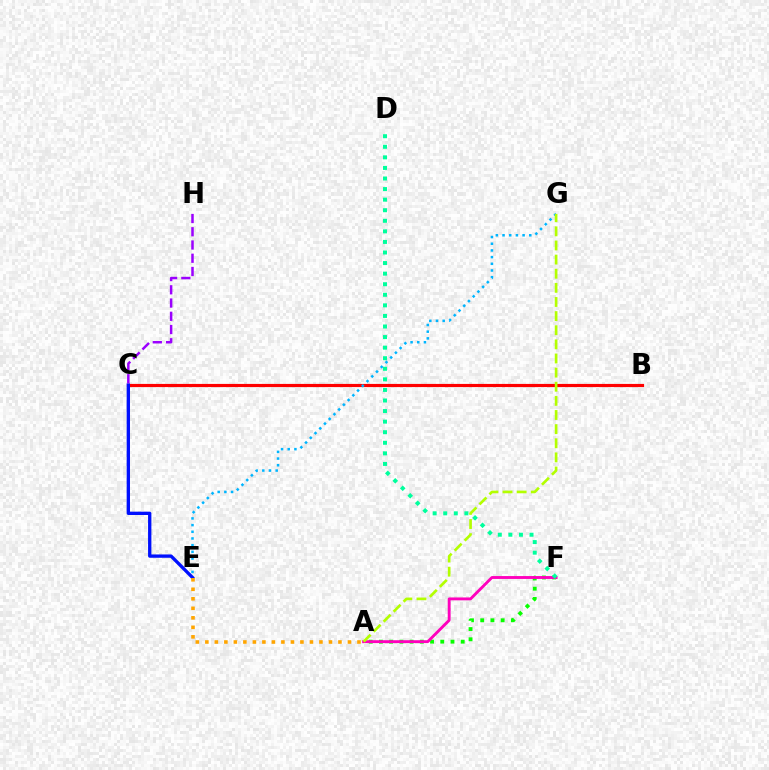{('B', 'C'): [{'color': '#ff0000', 'line_style': 'solid', 'thickness': 2.28}], ('A', 'F'): [{'color': '#08ff00', 'line_style': 'dotted', 'thickness': 2.78}, {'color': '#ff00bd', 'line_style': 'solid', 'thickness': 2.07}], ('E', 'G'): [{'color': '#00b5ff', 'line_style': 'dotted', 'thickness': 1.82}], ('C', 'E'): [{'color': '#0010ff', 'line_style': 'solid', 'thickness': 2.39}], ('C', 'H'): [{'color': '#9b00ff', 'line_style': 'dashed', 'thickness': 1.8}], ('D', 'F'): [{'color': '#00ff9d', 'line_style': 'dotted', 'thickness': 2.87}], ('A', 'E'): [{'color': '#ffa500', 'line_style': 'dotted', 'thickness': 2.58}], ('A', 'G'): [{'color': '#b3ff00', 'line_style': 'dashed', 'thickness': 1.92}]}